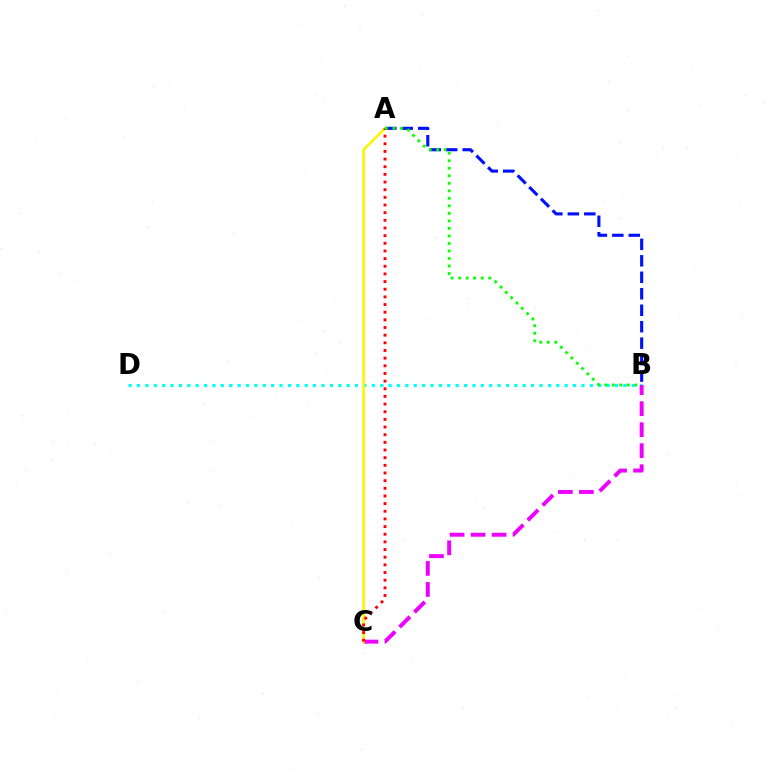{('A', 'B'): [{'color': '#0010ff', 'line_style': 'dashed', 'thickness': 2.24}, {'color': '#08ff00', 'line_style': 'dotted', 'thickness': 2.04}], ('B', 'D'): [{'color': '#00fff6', 'line_style': 'dotted', 'thickness': 2.28}], ('B', 'C'): [{'color': '#ee00ff', 'line_style': 'dashed', 'thickness': 2.85}], ('A', 'C'): [{'color': '#fcf500', 'line_style': 'solid', 'thickness': 1.88}, {'color': '#ff0000', 'line_style': 'dotted', 'thickness': 2.08}]}